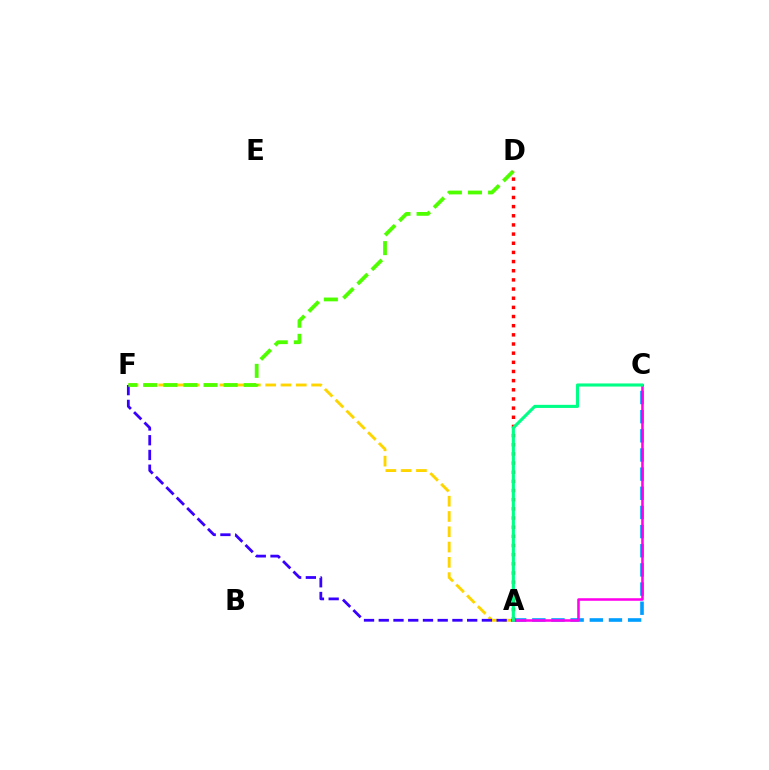{('A', 'F'): [{'color': '#ffd500', 'line_style': 'dashed', 'thickness': 2.08}, {'color': '#3700ff', 'line_style': 'dashed', 'thickness': 2.0}], ('A', 'C'): [{'color': '#009eff', 'line_style': 'dashed', 'thickness': 2.6}, {'color': '#ff00ed', 'line_style': 'solid', 'thickness': 1.84}, {'color': '#00ff86', 'line_style': 'solid', 'thickness': 2.24}], ('D', 'F'): [{'color': '#4fff00', 'line_style': 'dashed', 'thickness': 2.73}], ('A', 'D'): [{'color': '#ff0000', 'line_style': 'dotted', 'thickness': 2.49}]}